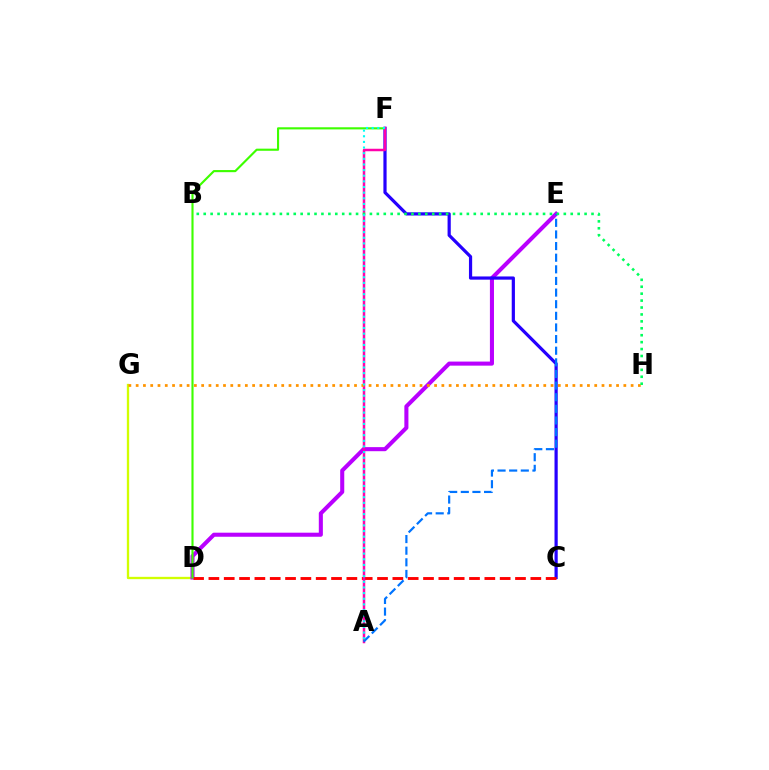{('D', 'G'): [{'color': '#d1ff00', 'line_style': 'solid', 'thickness': 1.68}], ('D', 'E'): [{'color': '#b900ff', 'line_style': 'solid', 'thickness': 2.93}], ('C', 'F'): [{'color': '#2500ff', 'line_style': 'solid', 'thickness': 2.31}], ('C', 'D'): [{'color': '#ff0000', 'line_style': 'dashed', 'thickness': 2.08}], ('D', 'F'): [{'color': '#3dff00', 'line_style': 'solid', 'thickness': 1.54}], ('A', 'F'): [{'color': '#ff00ac', 'line_style': 'solid', 'thickness': 1.8}, {'color': '#00fff6', 'line_style': 'dotted', 'thickness': 1.53}], ('A', 'E'): [{'color': '#0074ff', 'line_style': 'dashed', 'thickness': 1.58}], ('G', 'H'): [{'color': '#ff9400', 'line_style': 'dotted', 'thickness': 1.98}], ('B', 'H'): [{'color': '#00ff5c', 'line_style': 'dotted', 'thickness': 1.88}]}